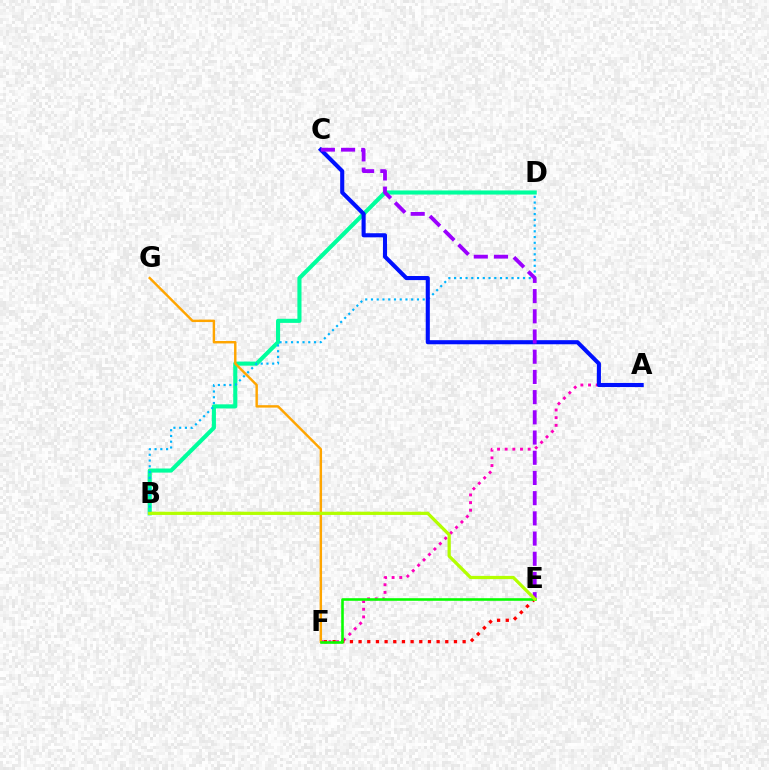{('A', 'F'): [{'color': '#ff00bd', 'line_style': 'dotted', 'thickness': 2.08}], ('B', 'D'): [{'color': '#00ff9d', 'line_style': 'solid', 'thickness': 2.95}, {'color': '#00b5ff', 'line_style': 'dotted', 'thickness': 1.56}], ('F', 'G'): [{'color': '#ffa500', 'line_style': 'solid', 'thickness': 1.75}], ('A', 'C'): [{'color': '#0010ff', 'line_style': 'solid', 'thickness': 2.94}], ('C', 'E'): [{'color': '#9b00ff', 'line_style': 'dashed', 'thickness': 2.75}], ('E', 'F'): [{'color': '#ff0000', 'line_style': 'dotted', 'thickness': 2.36}, {'color': '#08ff00', 'line_style': 'solid', 'thickness': 1.87}], ('B', 'E'): [{'color': '#b3ff00', 'line_style': 'solid', 'thickness': 2.33}]}